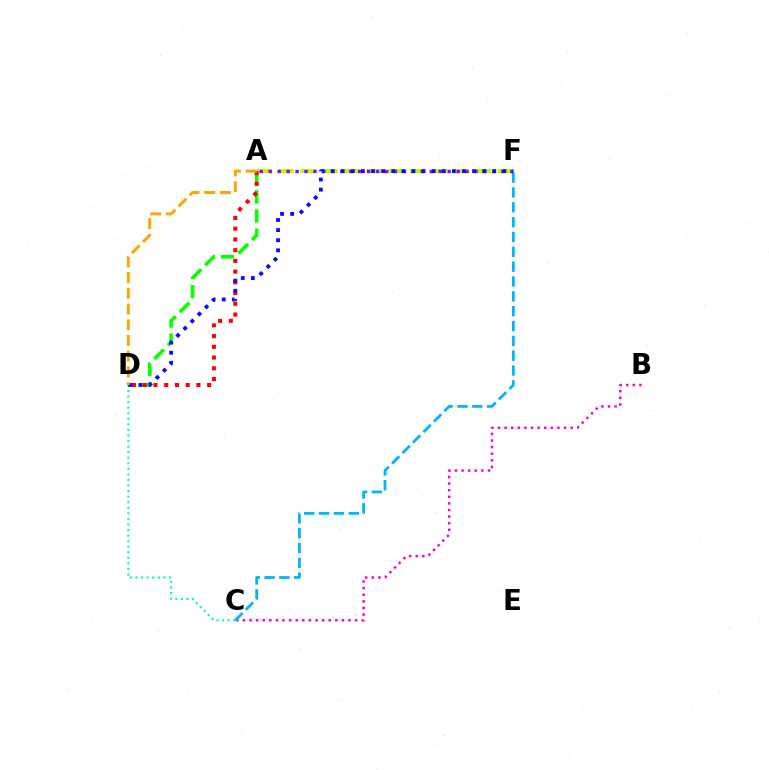{('B', 'C'): [{'color': '#ff00bd', 'line_style': 'dotted', 'thickness': 1.79}], ('A', 'D'): [{'color': '#08ff00', 'line_style': 'dashed', 'thickness': 2.6}, {'color': '#ff0000', 'line_style': 'dotted', 'thickness': 2.92}, {'color': '#ffa500', 'line_style': 'dashed', 'thickness': 2.13}], ('A', 'F'): [{'color': '#b3ff00', 'line_style': 'dashed', 'thickness': 2.98}, {'color': '#9b00ff', 'line_style': 'dotted', 'thickness': 2.43}], ('C', 'D'): [{'color': '#00ff9d', 'line_style': 'dotted', 'thickness': 1.51}], ('C', 'F'): [{'color': '#00b5ff', 'line_style': 'dashed', 'thickness': 2.02}], ('D', 'F'): [{'color': '#0010ff', 'line_style': 'dotted', 'thickness': 2.75}]}